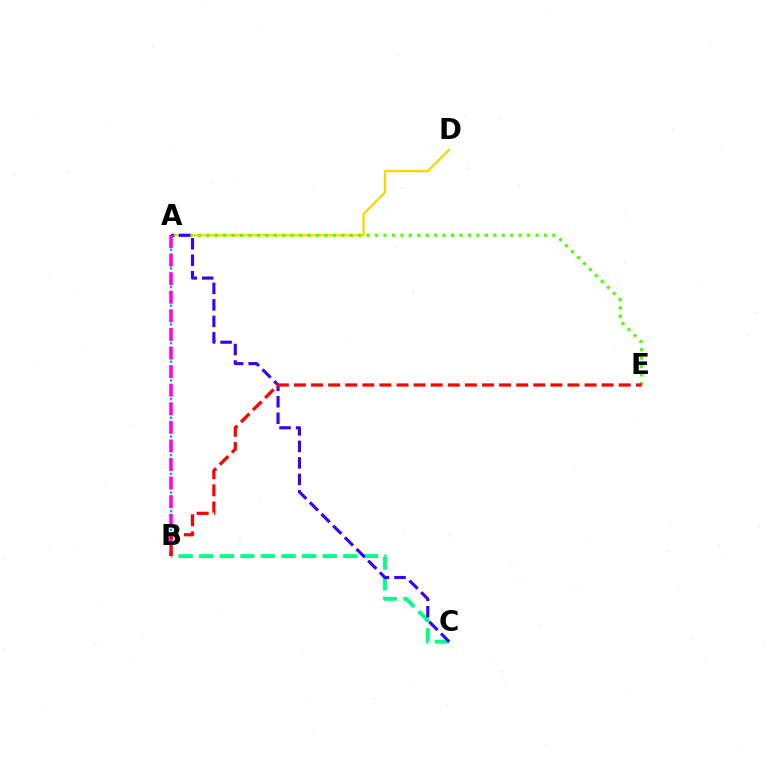{('A', 'D'): [{'color': '#ffd500', 'line_style': 'solid', 'thickness': 1.66}], ('B', 'C'): [{'color': '#00ff86', 'line_style': 'dashed', 'thickness': 2.8}], ('A', 'E'): [{'color': '#4fff00', 'line_style': 'dotted', 'thickness': 2.29}], ('A', 'B'): [{'color': '#009eff', 'line_style': 'dotted', 'thickness': 1.69}, {'color': '#ff00ed', 'line_style': 'dashed', 'thickness': 2.52}], ('A', 'C'): [{'color': '#3700ff', 'line_style': 'dashed', 'thickness': 2.24}], ('B', 'E'): [{'color': '#ff0000', 'line_style': 'dashed', 'thickness': 2.32}]}